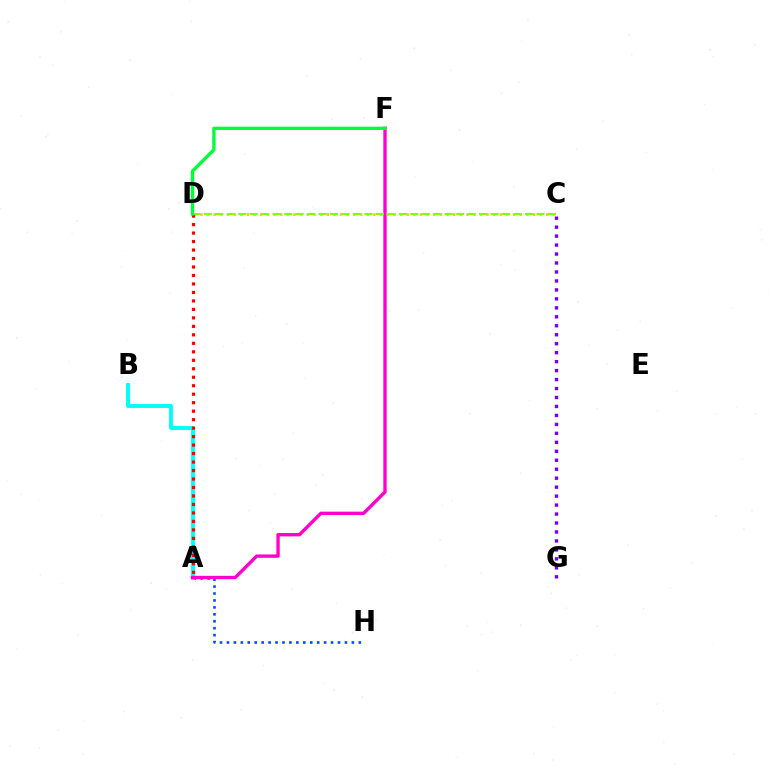{('A', 'H'): [{'color': '#004bff', 'line_style': 'dotted', 'thickness': 1.89}], ('C', 'G'): [{'color': '#7200ff', 'line_style': 'dotted', 'thickness': 2.44}], ('A', 'B'): [{'color': '#00fff6', 'line_style': 'solid', 'thickness': 2.8}], ('A', 'F'): [{'color': '#ff00cf', 'line_style': 'solid', 'thickness': 2.42}], ('C', 'D'): [{'color': '#ffbd00', 'line_style': 'dotted', 'thickness': 1.81}, {'color': '#84ff00', 'line_style': 'dashed', 'thickness': 1.56}], ('A', 'D'): [{'color': '#ff0000', 'line_style': 'dotted', 'thickness': 2.3}], ('D', 'F'): [{'color': '#00ff39', 'line_style': 'solid', 'thickness': 2.4}]}